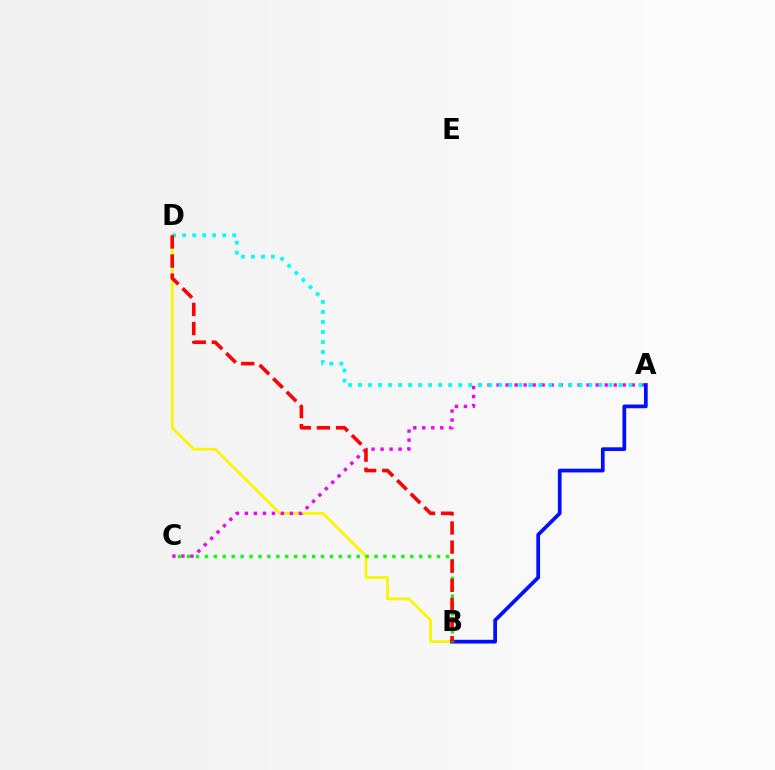{('B', 'D'): [{'color': '#fcf500', 'line_style': 'solid', 'thickness': 2.0}, {'color': '#ff0000', 'line_style': 'dashed', 'thickness': 2.6}], ('A', 'B'): [{'color': '#0010ff', 'line_style': 'solid', 'thickness': 2.69}], ('A', 'C'): [{'color': '#ee00ff', 'line_style': 'dotted', 'thickness': 2.45}], ('A', 'D'): [{'color': '#00fff6', 'line_style': 'dotted', 'thickness': 2.72}], ('B', 'C'): [{'color': '#08ff00', 'line_style': 'dotted', 'thickness': 2.43}]}